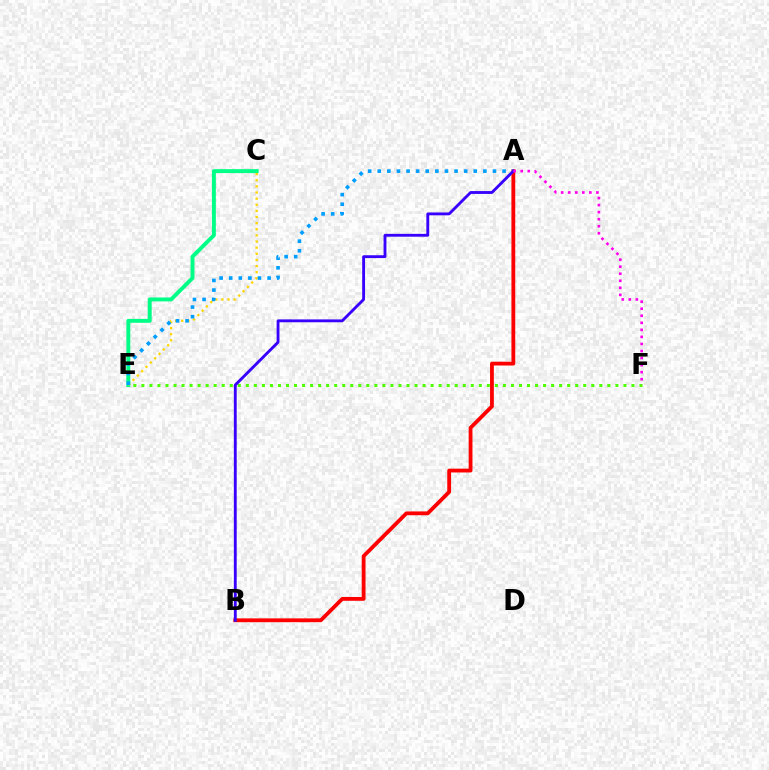{('A', 'B'): [{'color': '#ff0000', 'line_style': 'solid', 'thickness': 2.74}, {'color': '#3700ff', 'line_style': 'solid', 'thickness': 2.05}], ('C', 'E'): [{'color': '#00ff86', 'line_style': 'solid', 'thickness': 2.83}, {'color': '#ffd500', 'line_style': 'dotted', 'thickness': 1.66}], ('E', 'F'): [{'color': '#4fff00', 'line_style': 'dotted', 'thickness': 2.18}], ('A', 'E'): [{'color': '#009eff', 'line_style': 'dotted', 'thickness': 2.61}], ('A', 'F'): [{'color': '#ff00ed', 'line_style': 'dotted', 'thickness': 1.91}]}